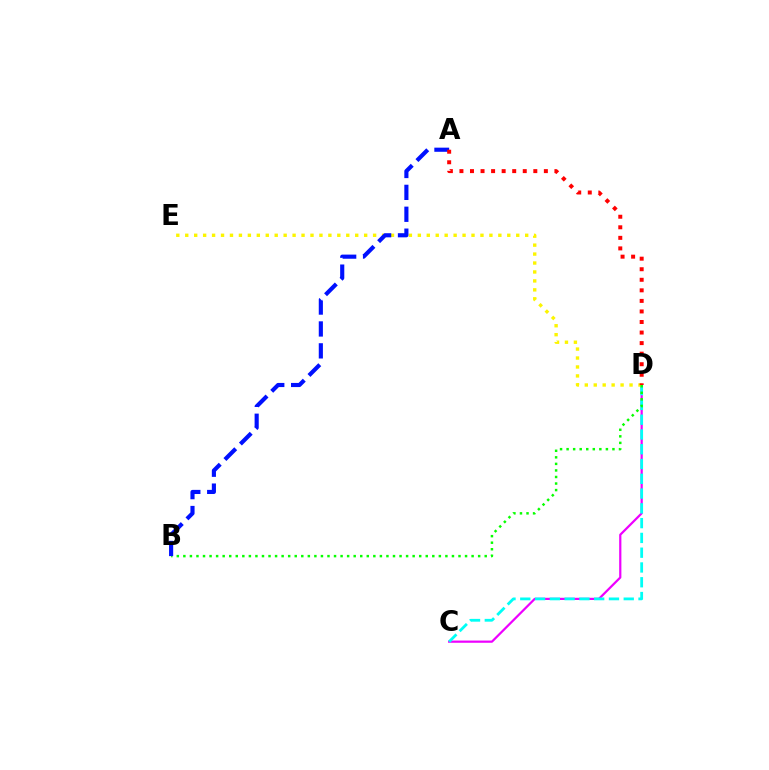{('C', 'D'): [{'color': '#ee00ff', 'line_style': 'solid', 'thickness': 1.59}, {'color': '#00fff6', 'line_style': 'dashed', 'thickness': 2.01}], ('D', 'E'): [{'color': '#fcf500', 'line_style': 'dotted', 'thickness': 2.43}], ('B', 'D'): [{'color': '#08ff00', 'line_style': 'dotted', 'thickness': 1.78}], ('A', 'B'): [{'color': '#0010ff', 'line_style': 'dashed', 'thickness': 2.97}], ('A', 'D'): [{'color': '#ff0000', 'line_style': 'dotted', 'thickness': 2.87}]}